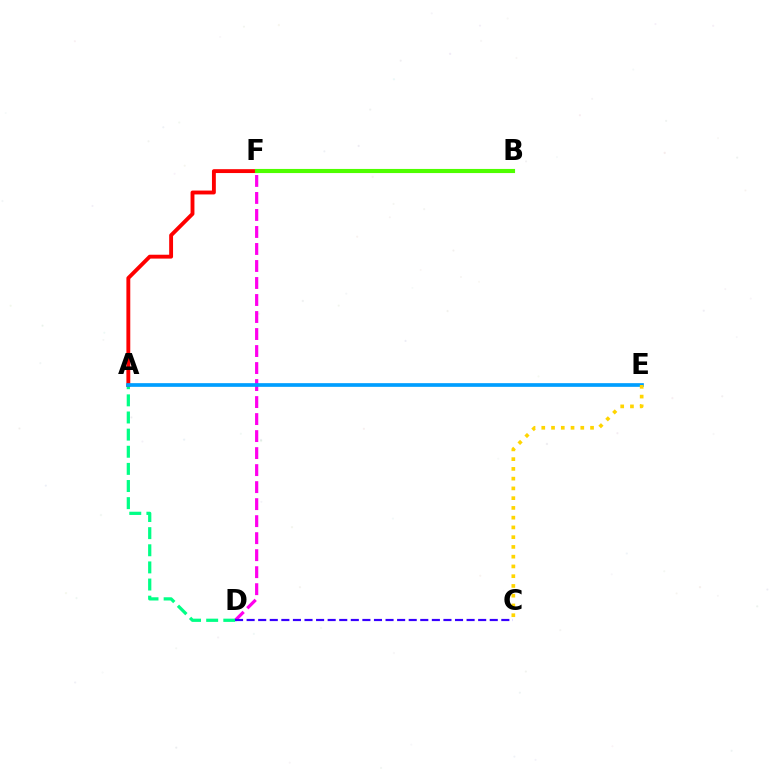{('D', 'F'): [{'color': '#ff00ed', 'line_style': 'dashed', 'thickness': 2.31}], ('A', 'D'): [{'color': '#00ff86', 'line_style': 'dashed', 'thickness': 2.33}], ('A', 'F'): [{'color': '#ff0000', 'line_style': 'solid', 'thickness': 2.79}], ('A', 'E'): [{'color': '#009eff', 'line_style': 'solid', 'thickness': 2.65}], ('B', 'F'): [{'color': '#4fff00', 'line_style': 'solid', 'thickness': 2.96}], ('C', 'D'): [{'color': '#3700ff', 'line_style': 'dashed', 'thickness': 1.57}], ('C', 'E'): [{'color': '#ffd500', 'line_style': 'dotted', 'thickness': 2.65}]}